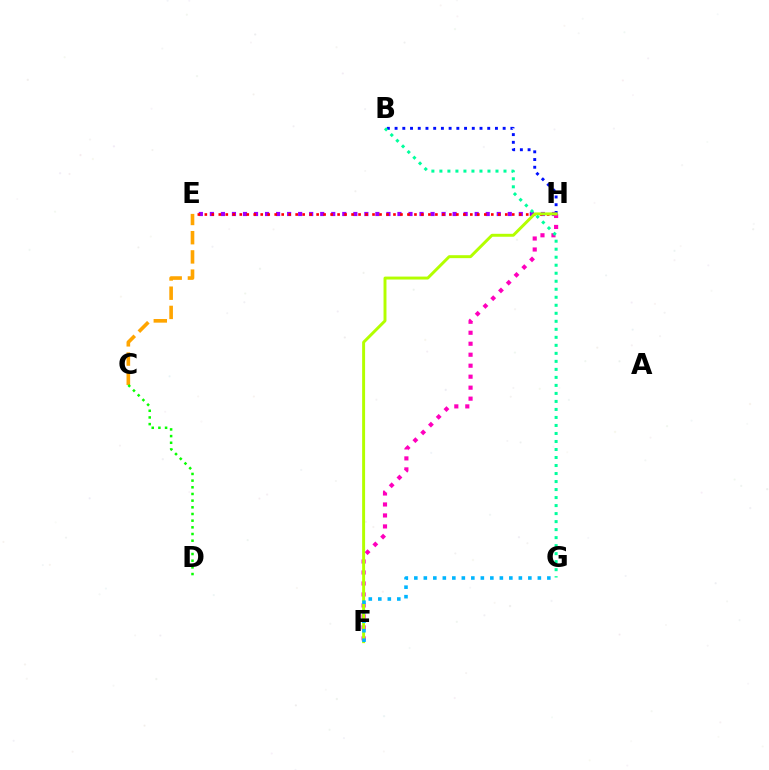{('B', 'H'): [{'color': '#0010ff', 'line_style': 'dotted', 'thickness': 2.1}], ('C', 'E'): [{'color': '#ffa500', 'line_style': 'dashed', 'thickness': 2.61}], ('E', 'H'): [{'color': '#9b00ff', 'line_style': 'dotted', 'thickness': 3.0}, {'color': '#ff0000', 'line_style': 'dotted', 'thickness': 1.9}], ('F', 'H'): [{'color': '#ff00bd', 'line_style': 'dotted', 'thickness': 2.98}, {'color': '#b3ff00', 'line_style': 'solid', 'thickness': 2.12}], ('C', 'D'): [{'color': '#08ff00', 'line_style': 'dotted', 'thickness': 1.81}], ('B', 'G'): [{'color': '#00ff9d', 'line_style': 'dotted', 'thickness': 2.18}], ('F', 'G'): [{'color': '#00b5ff', 'line_style': 'dotted', 'thickness': 2.58}]}